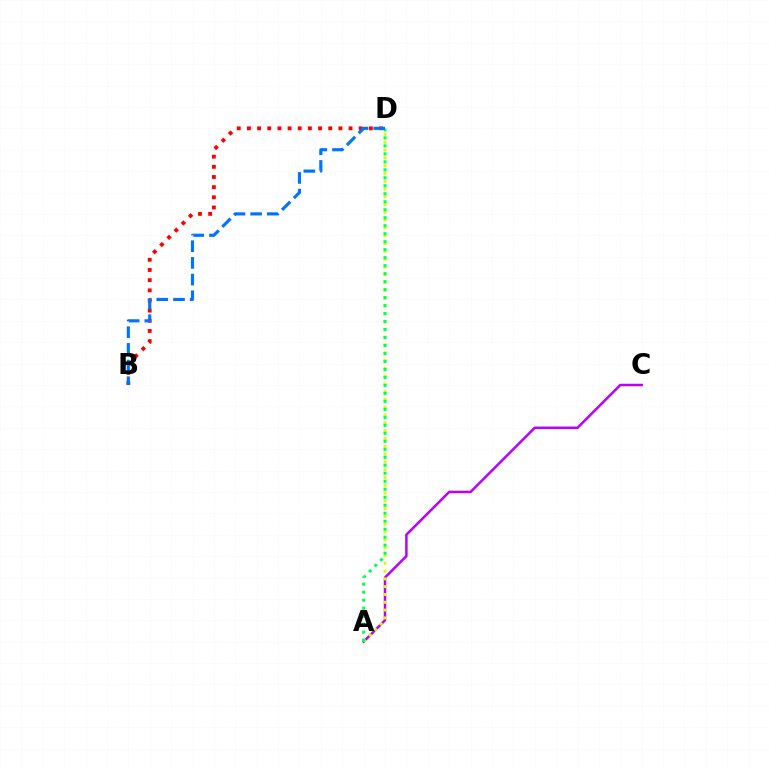{('A', 'C'): [{'color': '#b900ff', 'line_style': 'solid', 'thickness': 1.8}], ('B', 'D'): [{'color': '#ff0000', 'line_style': 'dotted', 'thickness': 2.76}, {'color': '#0074ff', 'line_style': 'dashed', 'thickness': 2.27}], ('A', 'D'): [{'color': '#d1ff00', 'line_style': 'dotted', 'thickness': 2.12}, {'color': '#00ff5c', 'line_style': 'dotted', 'thickness': 2.17}]}